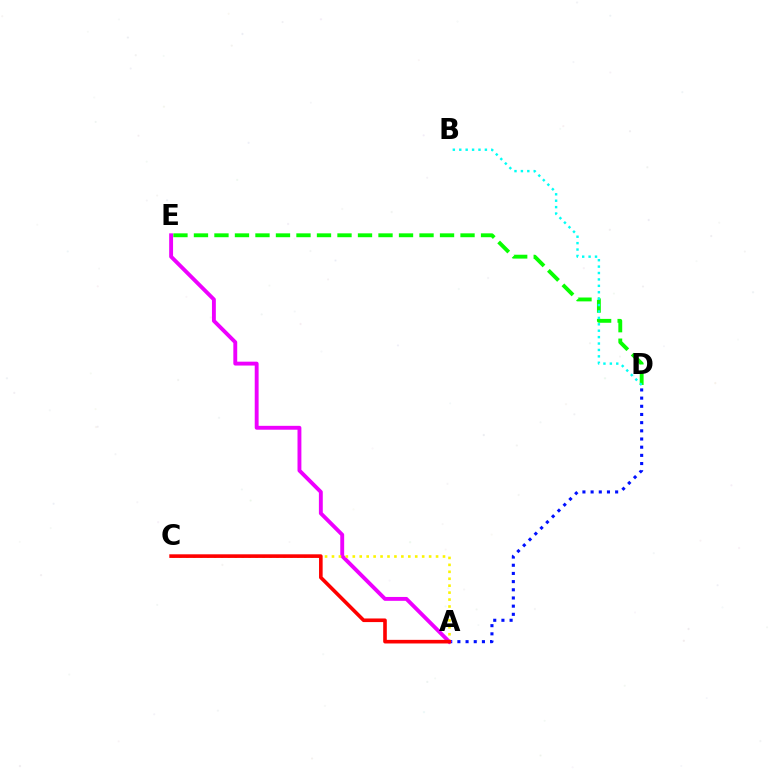{('D', 'E'): [{'color': '#08ff00', 'line_style': 'dashed', 'thickness': 2.79}], ('A', 'D'): [{'color': '#0010ff', 'line_style': 'dotted', 'thickness': 2.22}], ('A', 'E'): [{'color': '#ee00ff', 'line_style': 'solid', 'thickness': 2.79}], ('A', 'C'): [{'color': '#fcf500', 'line_style': 'dotted', 'thickness': 1.89}, {'color': '#ff0000', 'line_style': 'solid', 'thickness': 2.6}], ('B', 'D'): [{'color': '#00fff6', 'line_style': 'dotted', 'thickness': 1.74}]}